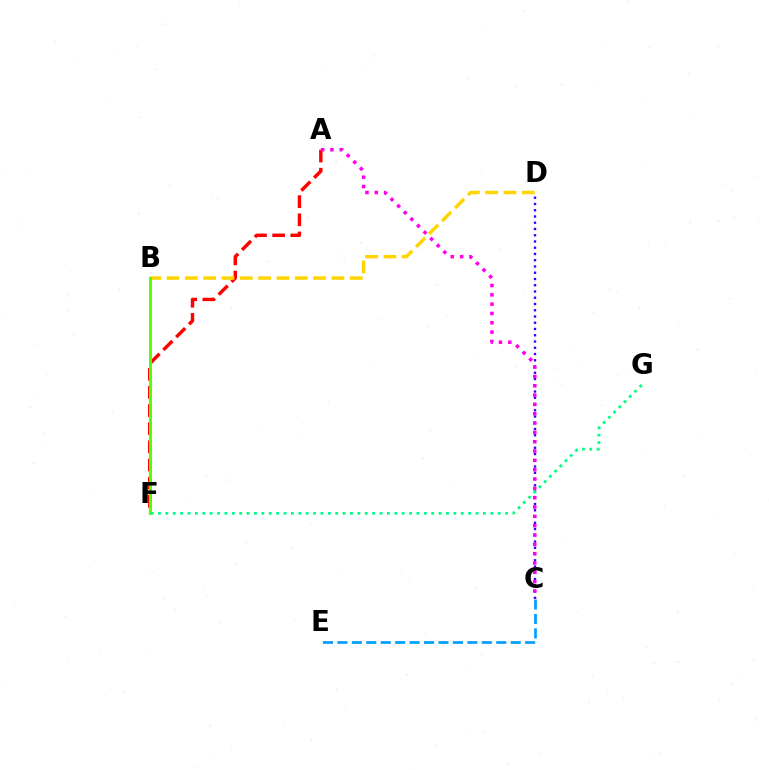{('A', 'F'): [{'color': '#ff0000', 'line_style': 'dashed', 'thickness': 2.47}], ('C', 'D'): [{'color': '#3700ff', 'line_style': 'dotted', 'thickness': 1.7}], ('B', 'D'): [{'color': '#ffd500', 'line_style': 'dashed', 'thickness': 2.49}], ('B', 'F'): [{'color': '#4fff00', 'line_style': 'solid', 'thickness': 2.07}], ('C', 'E'): [{'color': '#009eff', 'line_style': 'dashed', 'thickness': 1.96}], ('A', 'C'): [{'color': '#ff00ed', 'line_style': 'dotted', 'thickness': 2.53}], ('F', 'G'): [{'color': '#00ff86', 'line_style': 'dotted', 'thickness': 2.01}]}